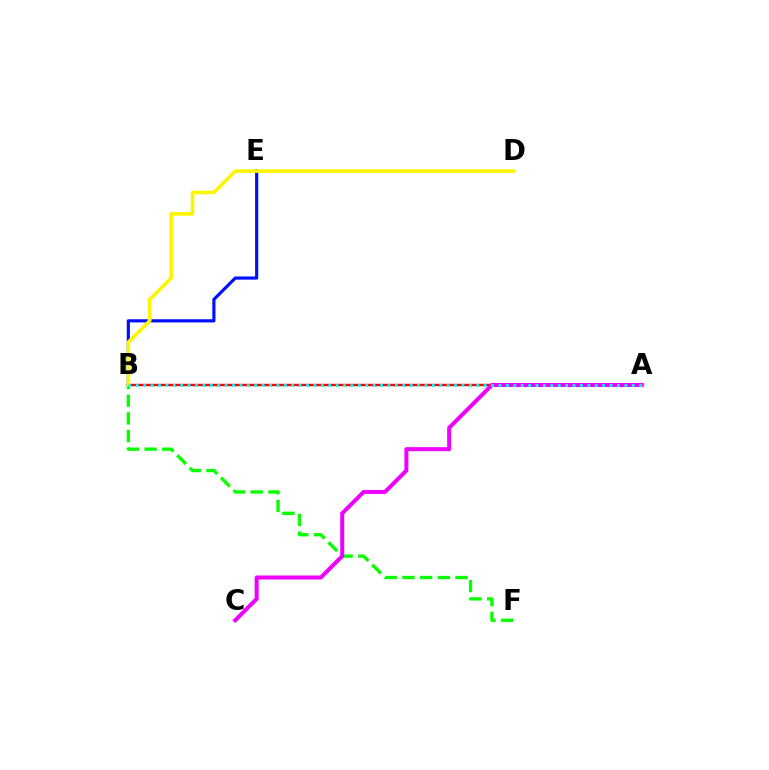{('B', 'F'): [{'color': '#08ff00', 'line_style': 'dashed', 'thickness': 2.4}], ('A', 'B'): [{'color': '#ff0000', 'line_style': 'solid', 'thickness': 1.75}, {'color': '#00fff6', 'line_style': 'dotted', 'thickness': 2.01}], ('A', 'C'): [{'color': '#ee00ff', 'line_style': 'solid', 'thickness': 2.89}], ('B', 'E'): [{'color': '#0010ff', 'line_style': 'solid', 'thickness': 2.29}], ('B', 'D'): [{'color': '#fcf500', 'line_style': 'solid', 'thickness': 2.57}]}